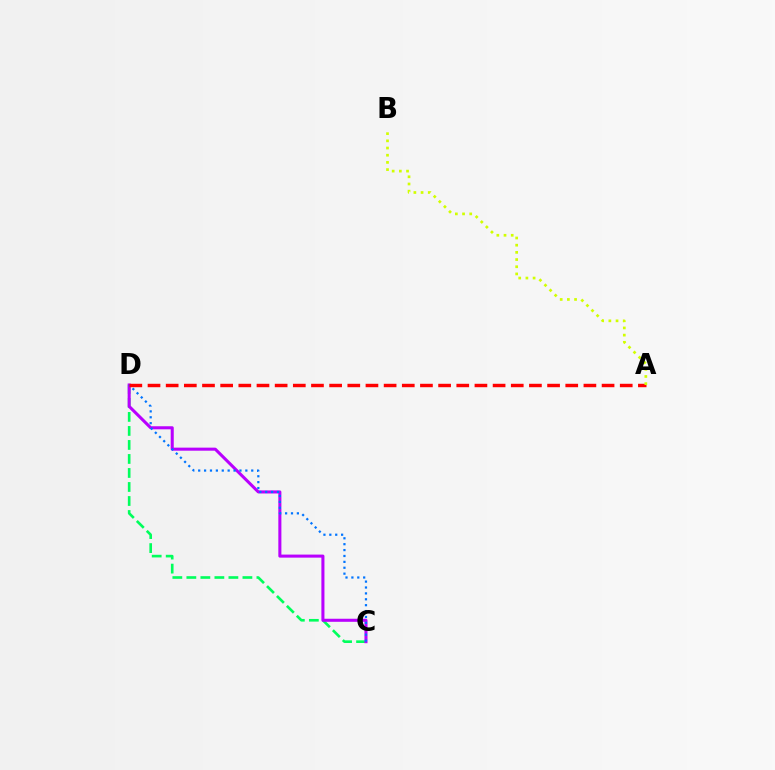{('C', 'D'): [{'color': '#00ff5c', 'line_style': 'dashed', 'thickness': 1.9}, {'color': '#b900ff', 'line_style': 'solid', 'thickness': 2.2}, {'color': '#0074ff', 'line_style': 'dotted', 'thickness': 1.6}], ('A', 'D'): [{'color': '#ff0000', 'line_style': 'dashed', 'thickness': 2.47}], ('A', 'B'): [{'color': '#d1ff00', 'line_style': 'dotted', 'thickness': 1.95}]}